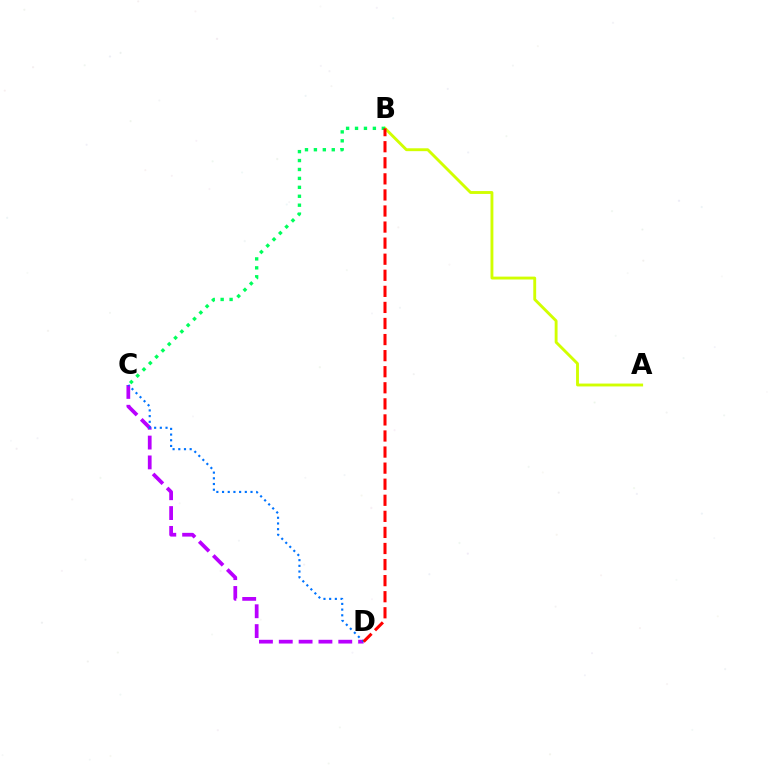{('C', 'D'): [{'color': '#b900ff', 'line_style': 'dashed', 'thickness': 2.69}, {'color': '#0074ff', 'line_style': 'dotted', 'thickness': 1.55}], ('A', 'B'): [{'color': '#d1ff00', 'line_style': 'solid', 'thickness': 2.07}], ('B', 'C'): [{'color': '#00ff5c', 'line_style': 'dotted', 'thickness': 2.43}], ('B', 'D'): [{'color': '#ff0000', 'line_style': 'dashed', 'thickness': 2.18}]}